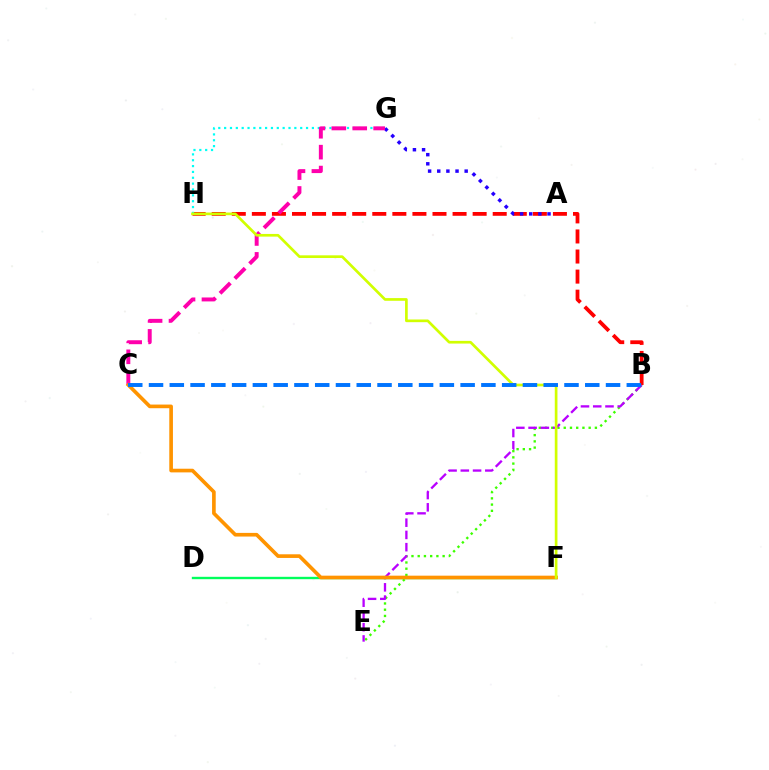{('B', 'H'): [{'color': '#ff0000', 'line_style': 'dashed', 'thickness': 2.73}], ('G', 'H'): [{'color': '#00fff6', 'line_style': 'dotted', 'thickness': 1.59}], ('B', 'E'): [{'color': '#3dff00', 'line_style': 'dotted', 'thickness': 1.69}, {'color': '#b900ff', 'line_style': 'dashed', 'thickness': 1.66}], ('D', 'F'): [{'color': '#00ff5c', 'line_style': 'solid', 'thickness': 1.71}], ('A', 'G'): [{'color': '#2500ff', 'line_style': 'dotted', 'thickness': 2.48}], ('C', 'G'): [{'color': '#ff00ac', 'line_style': 'dashed', 'thickness': 2.84}], ('C', 'F'): [{'color': '#ff9400', 'line_style': 'solid', 'thickness': 2.63}], ('F', 'H'): [{'color': '#d1ff00', 'line_style': 'solid', 'thickness': 1.93}], ('B', 'C'): [{'color': '#0074ff', 'line_style': 'dashed', 'thickness': 2.82}]}